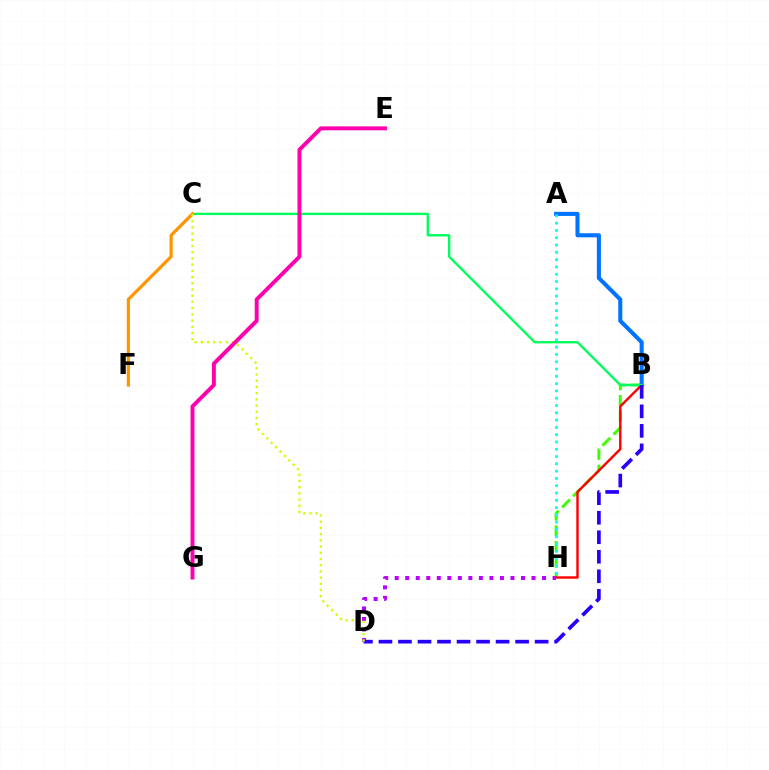{('B', 'H'): [{'color': '#3dff00', 'line_style': 'dashed', 'thickness': 2.13}, {'color': '#ff0000', 'line_style': 'solid', 'thickness': 1.73}], ('A', 'B'): [{'color': '#0074ff', 'line_style': 'solid', 'thickness': 2.93}], ('B', 'C'): [{'color': '#00ff5c', 'line_style': 'solid', 'thickness': 1.69}], ('C', 'F'): [{'color': '#ff9400', 'line_style': 'solid', 'thickness': 2.29}], ('D', 'H'): [{'color': '#b900ff', 'line_style': 'dotted', 'thickness': 2.86}], ('B', 'D'): [{'color': '#2500ff', 'line_style': 'dashed', 'thickness': 2.65}], ('C', 'D'): [{'color': '#d1ff00', 'line_style': 'dotted', 'thickness': 1.69}], ('A', 'H'): [{'color': '#00fff6', 'line_style': 'dotted', 'thickness': 1.98}], ('E', 'G'): [{'color': '#ff00ac', 'line_style': 'solid', 'thickness': 2.83}]}